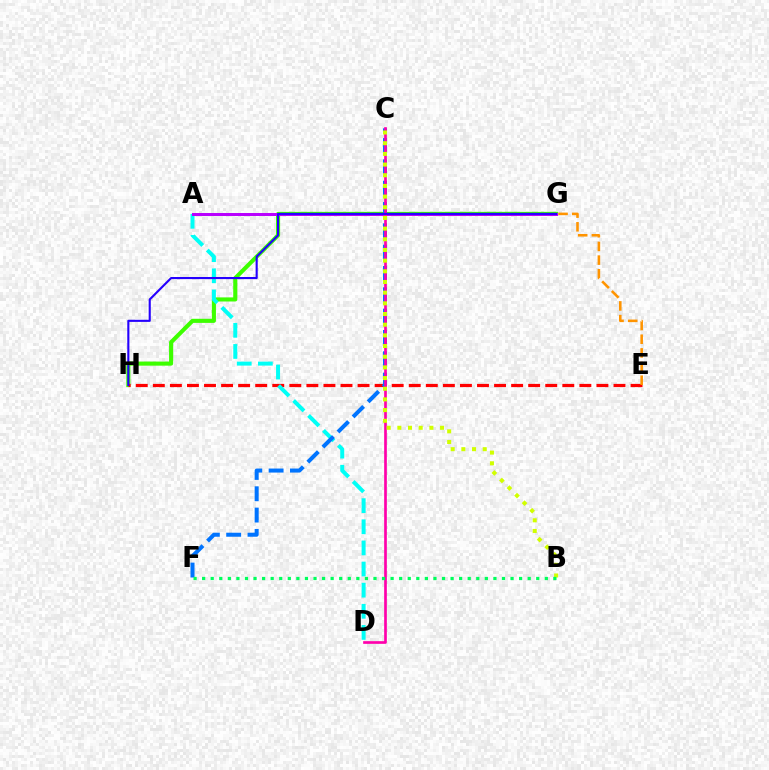{('G', 'H'): [{'color': '#3dff00', 'line_style': 'solid', 'thickness': 2.95}, {'color': '#2500ff', 'line_style': 'solid', 'thickness': 1.52}], ('E', 'H'): [{'color': '#ff0000', 'line_style': 'dashed', 'thickness': 2.32}], ('A', 'D'): [{'color': '#00fff6', 'line_style': 'dashed', 'thickness': 2.87}], ('C', 'F'): [{'color': '#0074ff', 'line_style': 'dashed', 'thickness': 2.9}], ('A', 'G'): [{'color': '#b900ff', 'line_style': 'solid', 'thickness': 2.14}], ('C', 'D'): [{'color': '#ff00ac', 'line_style': 'solid', 'thickness': 1.93}], ('E', 'G'): [{'color': '#ff9400', 'line_style': 'dashed', 'thickness': 1.86}], ('B', 'C'): [{'color': '#d1ff00', 'line_style': 'dotted', 'thickness': 2.9}], ('B', 'F'): [{'color': '#00ff5c', 'line_style': 'dotted', 'thickness': 2.33}]}